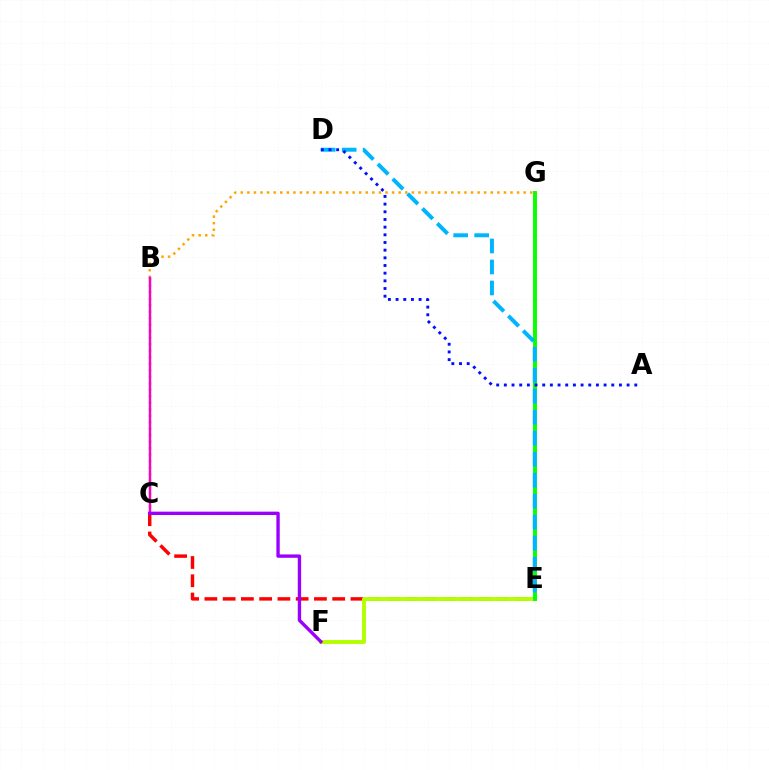{('B', 'G'): [{'color': '#ffa500', 'line_style': 'dotted', 'thickness': 1.79}], ('B', 'C'): [{'color': '#00ff9d', 'line_style': 'dotted', 'thickness': 1.77}, {'color': '#ff00bd', 'line_style': 'solid', 'thickness': 1.78}], ('C', 'E'): [{'color': '#ff0000', 'line_style': 'dashed', 'thickness': 2.48}], ('E', 'F'): [{'color': '#b3ff00', 'line_style': 'solid', 'thickness': 2.81}], ('E', 'G'): [{'color': '#08ff00', 'line_style': 'solid', 'thickness': 2.82}], ('D', 'E'): [{'color': '#00b5ff', 'line_style': 'dashed', 'thickness': 2.85}], ('A', 'D'): [{'color': '#0010ff', 'line_style': 'dotted', 'thickness': 2.08}], ('C', 'F'): [{'color': '#9b00ff', 'line_style': 'solid', 'thickness': 2.42}]}